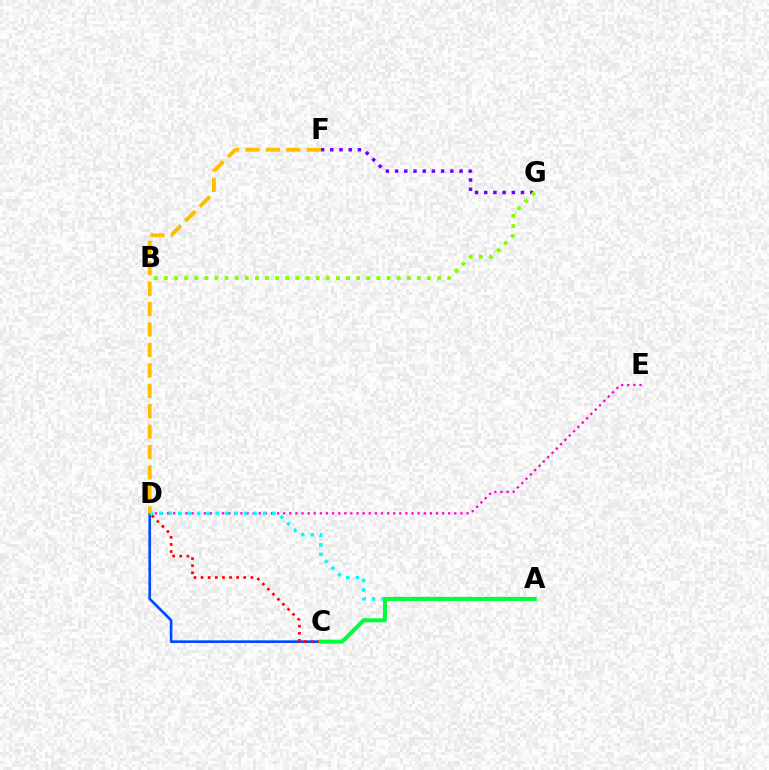{('F', 'G'): [{'color': '#7200ff', 'line_style': 'dotted', 'thickness': 2.5}], ('D', 'E'): [{'color': '#ff00cf', 'line_style': 'dotted', 'thickness': 1.66}], ('C', 'D'): [{'color': '#004bff', 'line_style': 'solid', 'thickness': 1.92}, {'color': '#ff0000', 'line_style': 'dotted', 'thickness': 1.93}], ('B', 'G'): [{'color': '#84ff00', 'line_style': 'dotted', 'thickness': 2.75}], ('A', 'D'): [{'color': '#00fff6', 'line_style': 'dotted', 'thickness': 2.56}], ('D', 'F'): [{'color': '#ffbd00', 'line_style': 'dashed', 'thickness': 2.77}], ('A', 'C'): [{'color': '#00ff39', 'line_style': 'solid', 'thickness': 2.91}]}